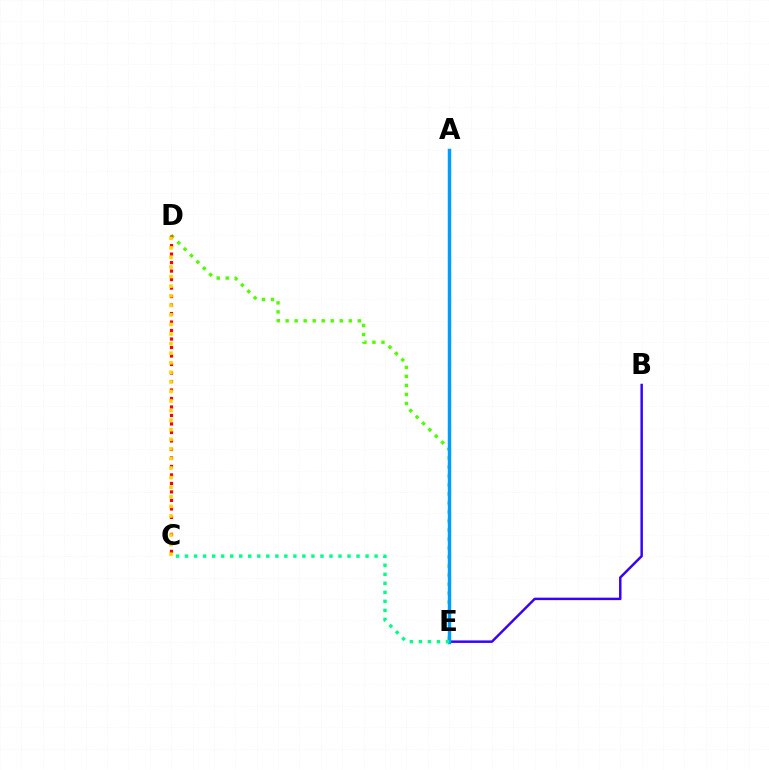{('B', 'E'): [{'color': '#3700ff', 'line_style': 'solid', 'thickness': 1.77}], ('D', 'E'): [{'color': '#4fff00', 'line_style': 'dotted', 'thickness': 2.45}], ('C', 'D'): [{'color': '#ff0000', 'line_style': 'dotted', 'thickness': 2.31}, {'color': '#ffd500', 'line_style': 'dotted', 'thickness': 2.6}], ('A', 'E'): [{'color': '#ff00ed', 'line_style': 'dotted', 'thickness': 2.02}, {'color': '#009eff', 'line_style': 'solid', 'thickness': 2.5}], ('C', 'E'): [{'color': '#00ff86', 'line_style': 'dotted', 'thickness': 2.45}]}